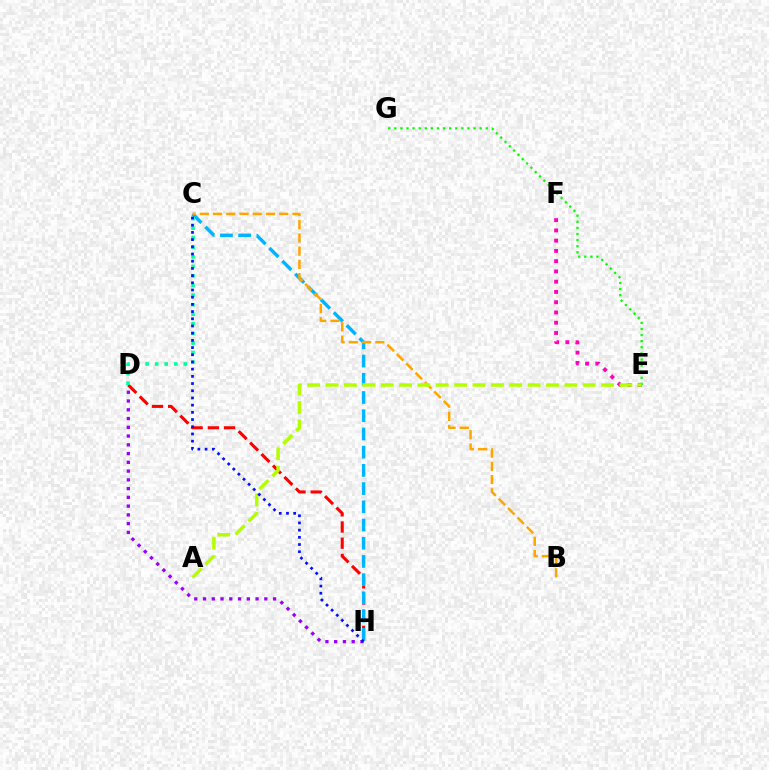{('E', 'F'): [{'color': '#ff00bd', 'line_style': 'dotted', 'thickness': 2.79}], ('D', 'H'): [{'color': '#ff0000', 'line_style': 'dashed', 'thickness': 2.2}, {'color': '#9b00ff', 'line_style': 'dotted', 'thickness': 2.38}], ('E', 'G'): [{'color': '#08ff00', 'line_style': 'dotted', 'thickness': 1.66}], ('C', 'H'): [{'color': '#00b5ff', 'line_style': 'dashed', 'thickness': 2.47}, {'color': '#0010ff', 'line_style': 'dotted', 'thickness': 1.96}], ('B', 'C'): [{'color': '#ffa500', 'line_style': 'dashed', 'thickness': 1.8}], ('C', 'D'): [{'color': '#00ff9d', 'line_style': 'dotted', 'thickness': 2.6}], ('A', 'E'): [{'color': '#b3ff00', 'line_style': 'dashed', 'thickness': 2.5}]}